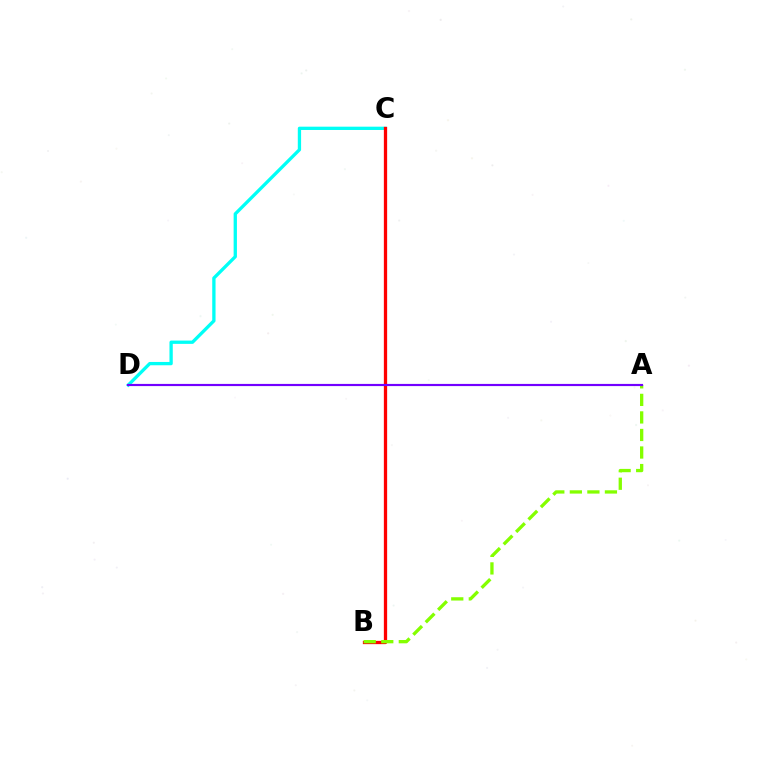{('C', 'D'): [{'color': '#00fff6', 'line_style': 'solid', 'thickness': 2.38}], ('B', 'C'): [{'color': '#ff0000', 'line_style': 'solid', 'thickness': 2.36}], ('A', 'B'): [{'color': '#84ff00', 'line_style': 'dashed', 'thickness': 2.38}], ('A', 'D'): [{'color': '#7200ff', 'line_style': 'solid', 'thickness': 1.56}]}